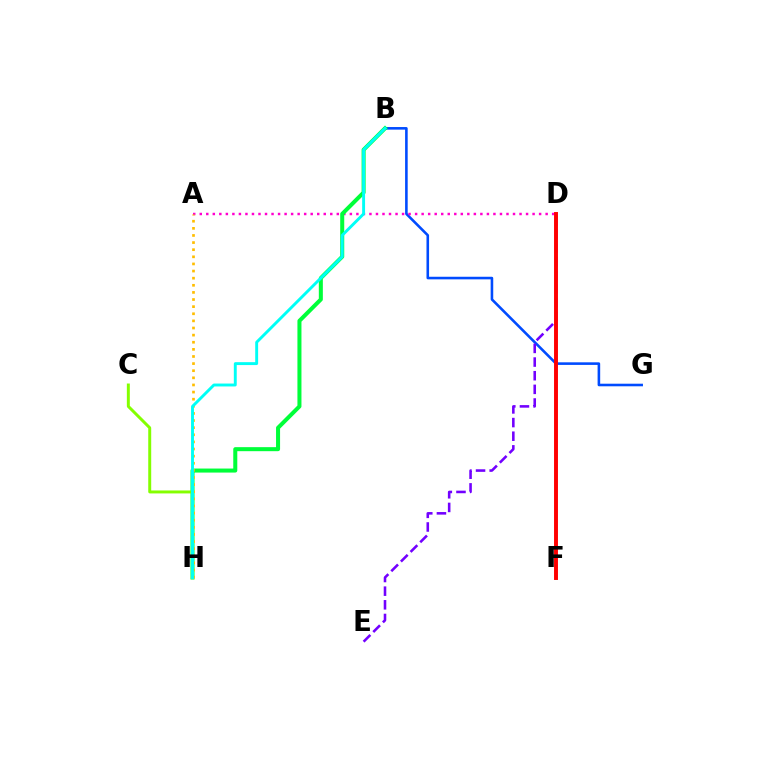{('B', 'G'): [{'color': '#004bff', 'line_style': 'solid', 'thickness': 1.86}], ('A', 'D'): [{'color': '#ff00cf', 'line_style': 'dotted', 'thickness': 1.77}], ('B', 'H'): [{'color': '#00ff39', 'line_style': 'solid', 'thickness': 2.9}, {'color': '#00fff6', 'line_style': 'solid', 'thickness': 2.09}], ('C', 'H'): [{'color': '#84ff00', 'line_style': 'solid', 'thickness': 2.13}], ('A', 'H'): [{'color': '#ffbd00', 'line_style': 'dotted', 'thickness': 1.93}], ('D', 'E'): [{'color': '#7200ff', 'line_style': 'dashed', 'thickness': 1.85}], ('D', 'F'): [{'color': '#ff0000', 'line_style': 'solid', 'thickness': 2.82}]}